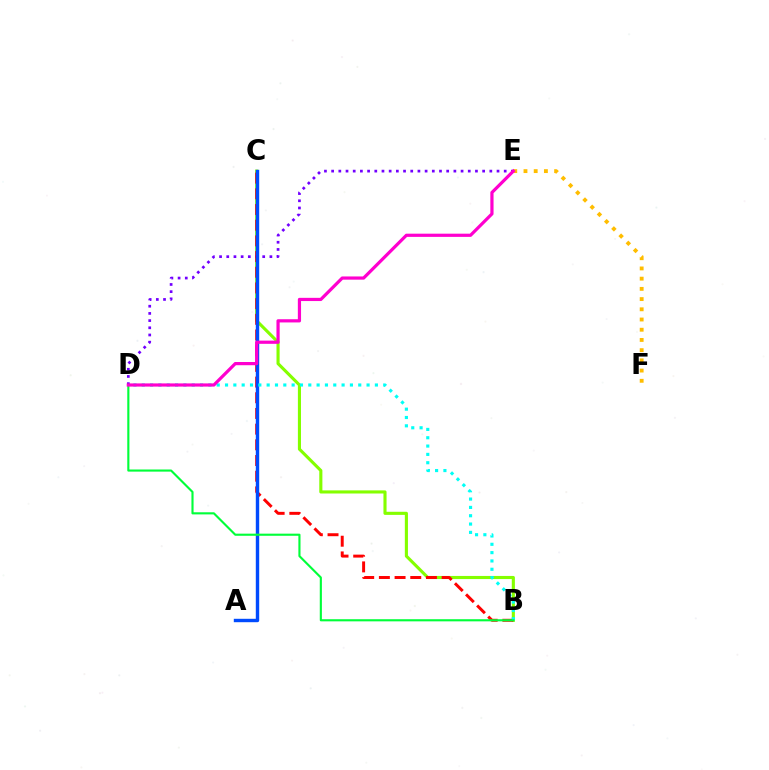{('B', 'C'): [{'color': '#84ff00', 'line_style': 'solid', 'thickness': 2.24}, {'color': '#ff0000', 'line_style': 'dashed', 'thickness': 2.13}], ('D', 'E'): [{'color': '#7200ff', 'line_style': 'dotted', 'thickness': 1.95}, {'color': '#ff00cf', 'line_style': 'solid', 'thickness': 2.31}], ('A', 'C'): [{'color': '#004bff', 'line_style': 'solid', 'thickness': 2.45}], ('B', 'D'): [{'color': '#00fff6', 'line_style': 'dotted', 'thickness': 2.26}, {'color': '#00ff39', 'line_style': 'solid', 'thickness': 1.53}], ('E', 'F'): [{'color': '#ffbd00', 'line_style': 'dotted', 'thickness': 2.77}]}